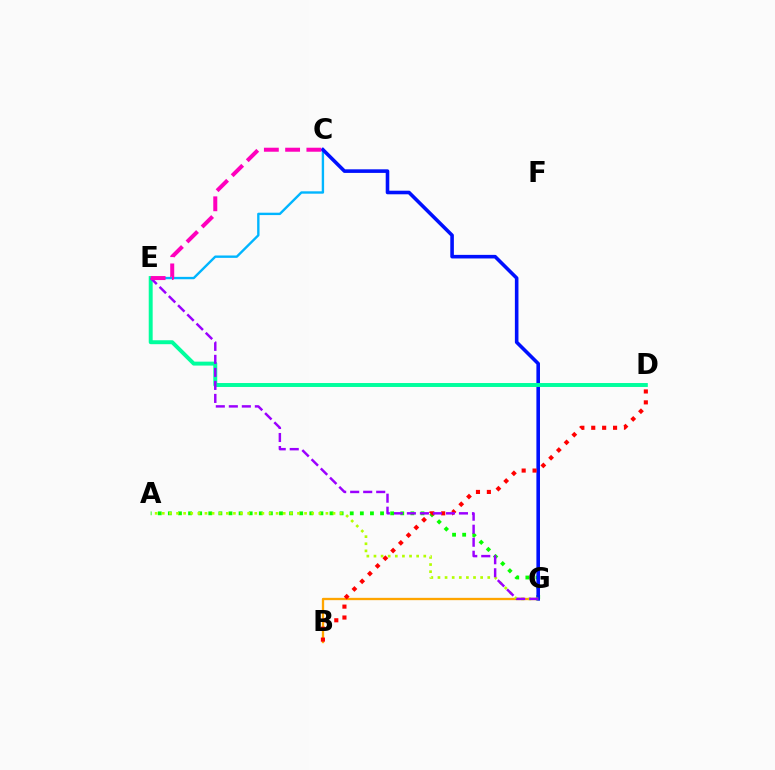{('C', 'E'): [{'color': '#00b5ff', 'line_style': 'solid', 'thickness': 1.71}, {'color': '#ff00bd', 'line_style': 'dashed', 'thickness': 2.89}], ('B', 'G'): [{'color': '#ffa500', 'line_style': 'solid', 'thickness': 1.66}], ('A', 'G'): [{'color': '#08ff00', 'line_style': 'dotted', 'thickness': 2.75}, {'color': '#b3ff00', 'line_style': 'dotted', 'thickness': 1.93}], ('C', 'G'): [{'color': '#0010ff', 'line_style': 'solid', 'thickness': 2.58}], ('D', 'E'): [{'color': '#00ff9d', 'line_style': 'solid', 'thickness': 2.83}], ('B', 'D'): [{'color': '#ff0000', 'line_style': 'dotted', 'thickness': 2.96}], ('E', 'G'): [{'color': '#9b00ff', 'line_style': 'dashed', 'thickness': 1.77}]}